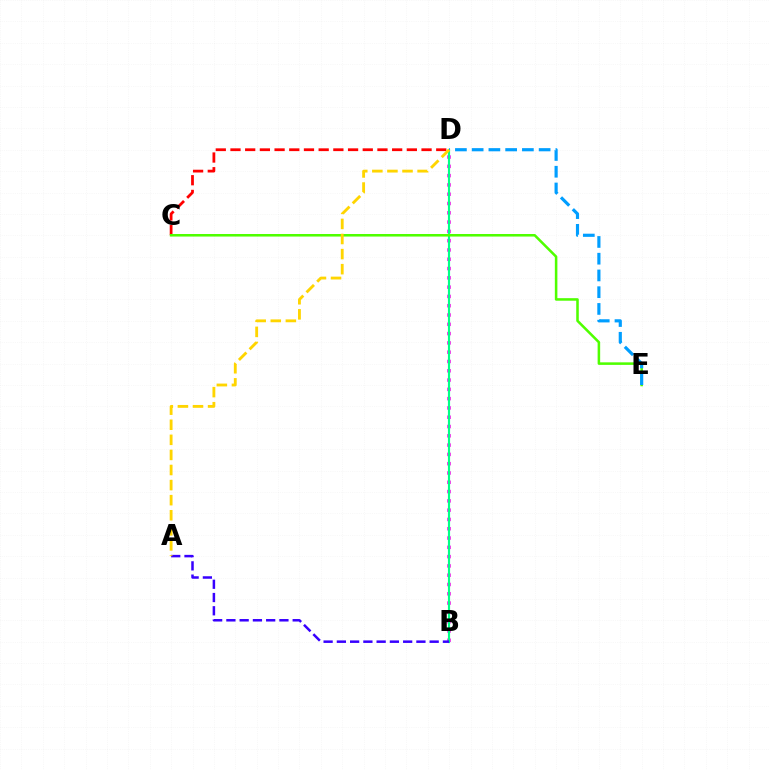{('B', 'D'): [{'color': '#ff00ed', 'line_style': 'dotted', 'thickness': 2.52}, {'color': '#00ff86', 'line_style': 'solid', 'thickness': 1.56}], ('C', 'D'): [{'color': '#ff0000', 'line_style': 'dashed', 'thickness': 2.0}], ('C', 'E'): [{'color': '#4fff00', 'line_style': 'solid', 'thickness': 1.83}], ('D', 'E'): [{'color': '#009eff', 'line_style': 'dashed', 'thickness': 2.27}], ('A', 'B'): [{'color': '#3700ff', 'line_style': 'dashed', 'thickness': 1.8}], ('A', 'D'): [{'color': '#ffd500', 'line_style': 'dashed', 'thickness': 2.05}]}